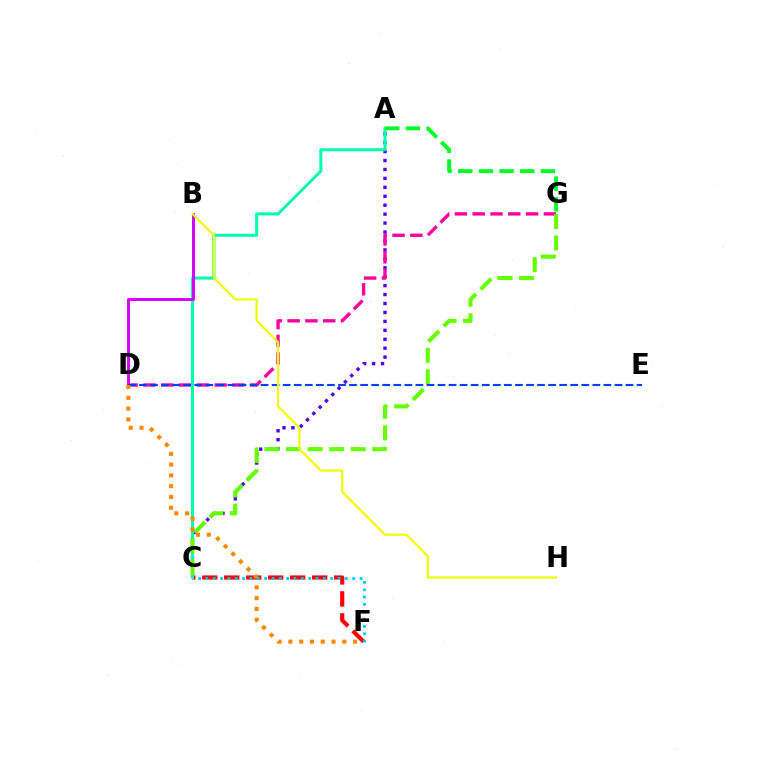{('A', 'C'): [{'color': '#4f00ff', 'line_style': 'dotted', 'thickness': 2.43}, {'color': '#00ffaf', 'line_style': 'solid', 'thickness': 2.18}], ('D', 'G'): [{'color': '#ff00a0', 'line_style': 'dashed', 'thickness': 2.42}], ('C', 'F'): [{'color': '#ff0000', 'line_style': 'dashed', 'thickness': 2.99}, {'color': '#00c7ff', 'line_style': 'dotted', 'thickness': 1.99}], ('B', 'D'): [{'color': '#d600ff', 'line_style': 'solid', 'thickness': 2.12}], ('A', 'G'): [{'color': '#00ff27', 'line_style': 'dashed', 'thickness': 2.81}], ('C', 'G'): [{'color': '#66ff00', 'line_style': 'dashed', 'thickness': 2.93}], ('D', 'E'): [{'color': '#003fff', 'line_style': 'dashed', 'thickness': 1.5}], ('D', 'F'): [{'color': '#ff8800', 'line_style': 'dotted', 'thickness': 2.93}], ('B', 'H'): [{'color': '#eeff00', 'line_style': 'solid', 'thickness': 1.56}]}